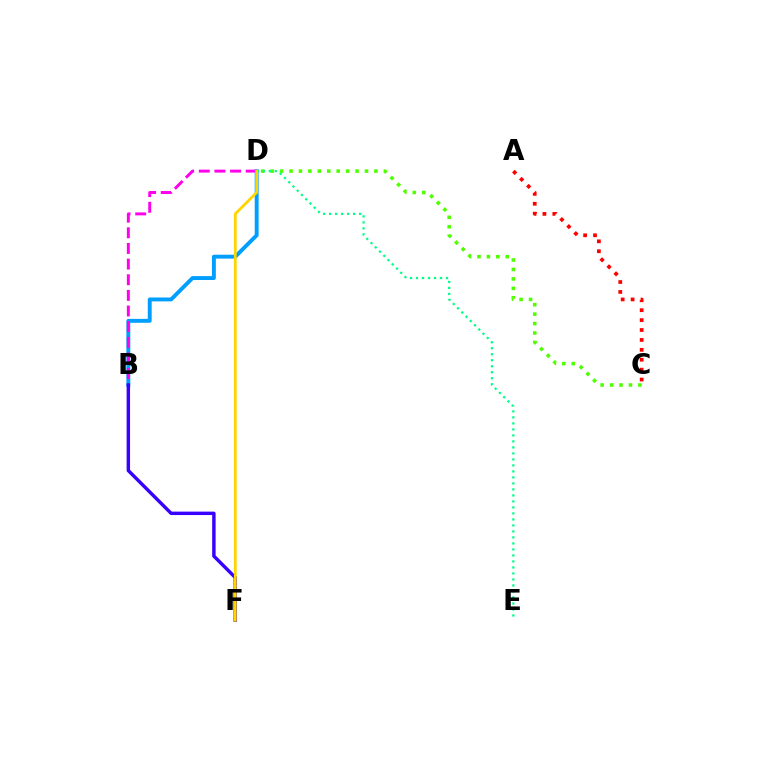{('C', 'D'): [{'color': '#4fff00', 'line_style': 'dotted', 'thickness': 2.56}], ('B', 'D'): [{'color': '#009eff', 'line_style': 'solid', 'thickness': 2.81}, {'color': '#ff00ed', 'line_style': 'dashed', 'thickness': 2.12}], ('B', 'F'): [{'color': '#3700ff', 'line_style': 'solid', 'thickness': 2.47}], ('D', 'E'): [{'color': '#00ff86', 'line_style': 'dotted', 'thickness': 1.63}], ('A', 'C'): [{'color': '#ff0000', 'line_style': 'dotted', 'thickness': 2.69}], ('D', 'F'): [{'color': '#ffd500', 'line_style': 'solid', 'thickness': 2.02}]}